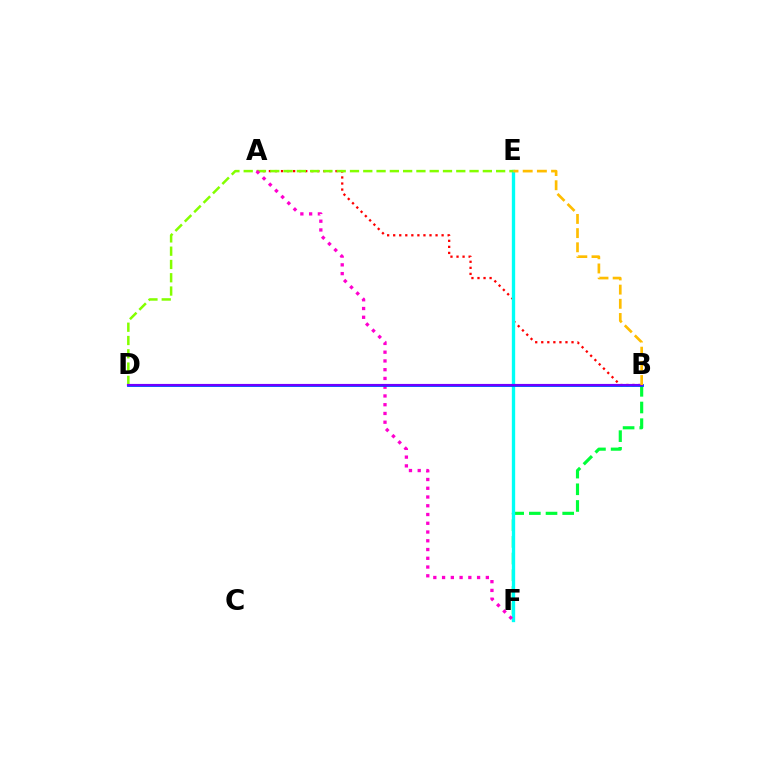{('B', 'F'): [{'color': '#00ff39', 'line_style': 'dashed', 'thickness': 2.27}], ('A', 'B'): [{'color': '#ff0000', 'line_style': 'dotted', 'thickness': 1.64}], ('E', 'F'): [{'color': '#00fff6', 'line_style': 'solid', 'thickness': 2.39}], ('D', 'E'): [{'color': '#84ff00', 'line_style': 'dashed', 'thickness': 1.8}], ('A', 'F'): [{'color': '#ff00cf', 'line_style': 'dotted', 'thickness': 2.38}], ('B', 'D'): [{'color': '#004bff', 'line_style': 'solid', 'thickness': 2.03}, {'color': '#7200ff', 'line_style': 'solid', 'thickness': 1.54}], ('B', 'E'): [{'color': '#ffbd00', 'line_style': 'dashed', 'thickness': 1.93}]}